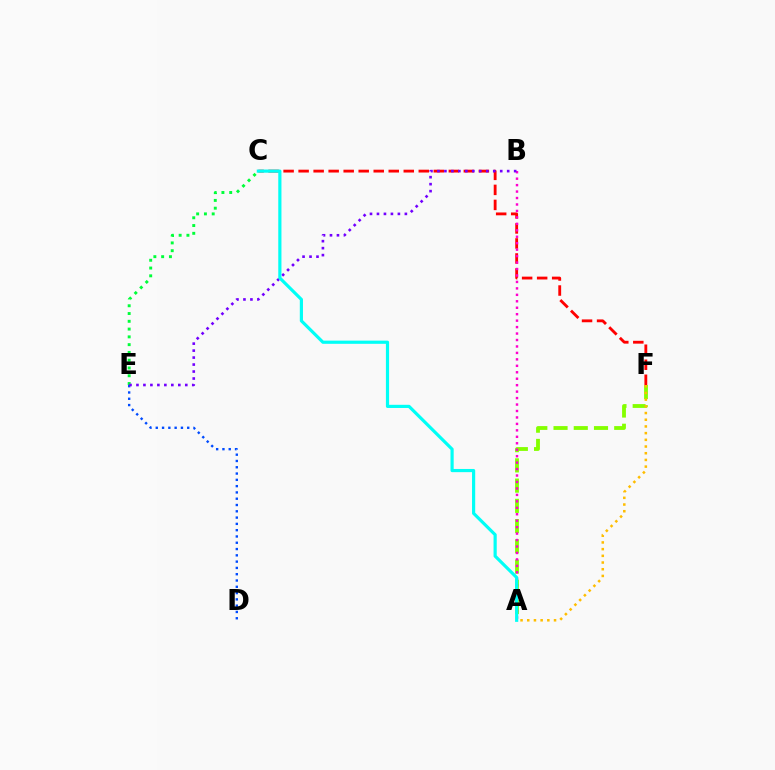{('A', 'F'): [{'color': '#84ff00', 'line_style': 'dashed', 'thickness': 2.75}, {'color': '#ffbd00', 'line_style': 'dotted', 'thickness': 1.82}], ('D', 'E'): [{'color': '#004bff', 'line_style': 'dotted', 'thickness': 1.71}], ('C', 'F'): [{'color': '#ff0000', 'line_style': 'dashed', 'thickness': 2.04}], ('A', 'B'): [{'color': '#ff00cf', 'line_style': 'dotted', 'thickness': 1.75}], ('C', 'E'): [{'color': '#00ff39', 'line_style': 'dotted', 'thickness': 2.11}], ('B', 'E'): [{'color': '#7200ff', 'line_style': 'dotted', 'thickness': 1.9}], ('A', 'C'): [{'color': '#00fff6', 'line_style': 'solid', 'thickness': 2.29}]}